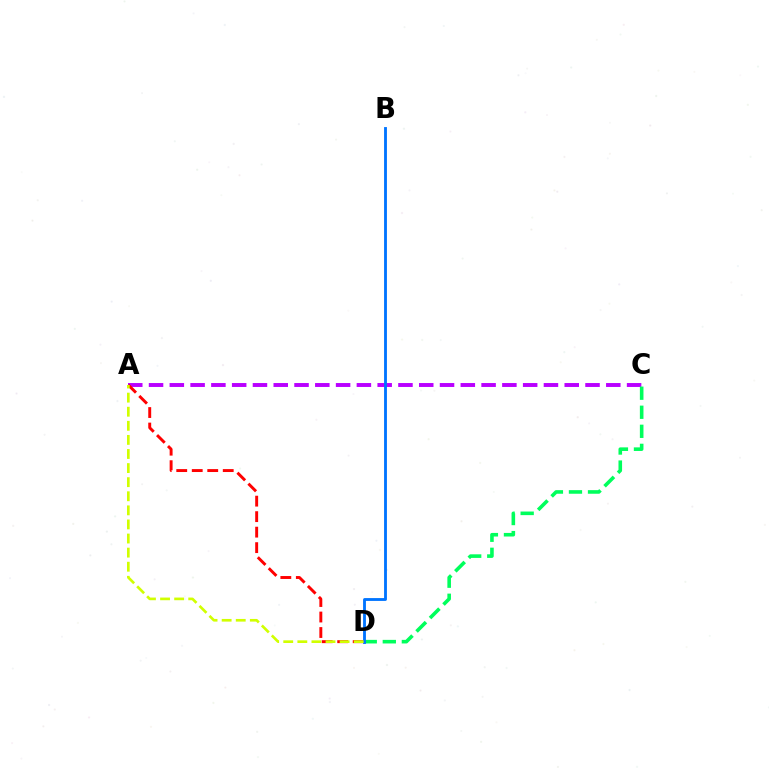{('A', 'C'): [{'color': '#b900ff', 'line_style': 'dashed', 'thickness': 2.82}], ('A', 'D'): [{'color': '#ff0000', 'line_style': 'dashed', 'thickness': 2.11}, {'color': '#d1ff00', 'line_style': 'dashed', 'thickness': 1.91}], ('C', 'D'): [{'color': '#00ff5c', 'line_style': 'dashed', 'thickness': 2.59}], ('B', 'D'): [{'color': '#0074ff', 'line_style': 'solid', 'thickness': 2.05}]}